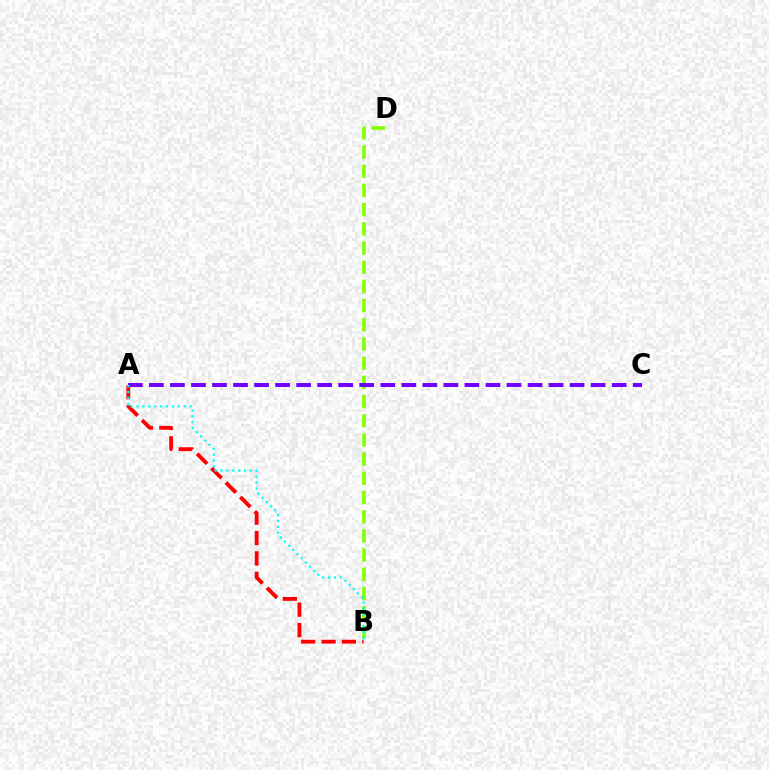{('B', 'D'): [{'color': '#84ff00', 'line_style': 'dashed', 'thickness': 2.61}], ('A', 'C'): [{'color': '#7200ff', 'line_style': 'dashed', 'thickness': 2.86}], ('A', 'B'): [{'color': '#ff0000', 'line_style': 'dashed', 'thickness': 2.77}, {'color': '#00fff6', 'line_style': 'dotted', 'thickness': 1.6}]}